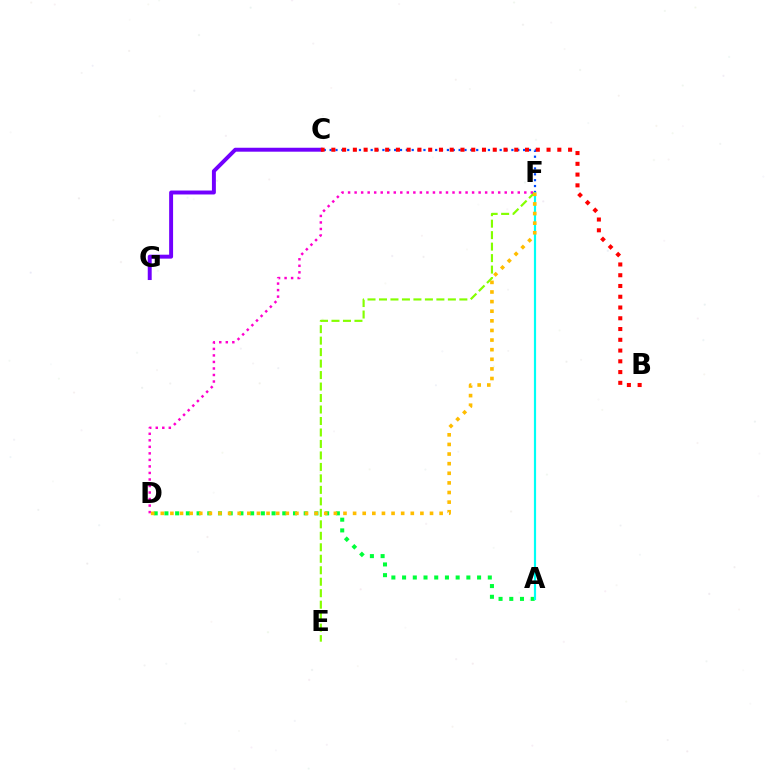{('C', 'F'): [{'color': '#004bff', 'line_style': 'dotted', 'thickness': 1.59}], ('E', 'F'): [{'color': '#84ff00', 'line_style': 'dashed', 'thickness': 1.56}], ('C', 'G'): [{'color': '#7200ff', 'line_style': 'solid', 'thickness': 2.84}], ('A', 'D'): [{'color': '#00ff39', 'line_style': 'dotted', 'thickness': 2.91}], ('B', 'C'): [{'color': '#ff0000', 'line_style': 'dotted', 'thickness': 2.92}], ('D', 'F'): [{'color': '#ff00cf', 'line_style': 'dotted', 'thickness': 1.77}, {'color': '#ffbd00', 'line_style': 'dotted', 'thickness': 2.61}], ('A', 'F'): [{'color': '#00fff6', 'line_style': 'solid', 'thickness': 1.58}]}